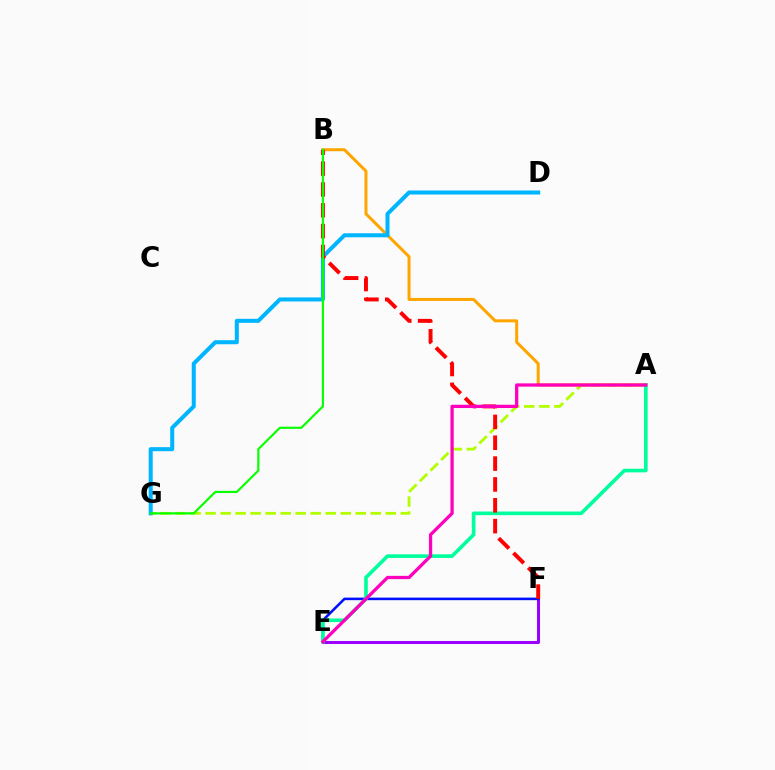{('E', 'F'): [{'color': '#9b00ff', 'line_style': 'solid', 'thickness': 2.18}, {'color': '#0010ff', 'line_style': 'solid', 'thickness': 1.84}], ('A', 'G'): [{'color': '#b3ff00', 'line_style': 'dashed', 'thickness': 2.04}], ('A', 'B'): [{'color': '#ffa500', 'line_style': 'solid', 'thickness': 2.16}], ('D', 'G'): [{'color': '#00b5ff', 'line_style': 'solid', 'thickness': 2.9}], ('A', 'E'): [{'color': '#00ff9d', 'line_style': 'solid', 'thickness': 2.61}, {'color': '#ff00bd', 'line_style': 'solid', 'thickness': 2.35}], ('B', 'F'): [{'color': '#ff0000', 'line_style': 'dashed', 'thickness': 2.83}], ('B', 'G'): [{'color': '#08ff00', 'line_style': 'solid', 'thickness': 1.56}]}